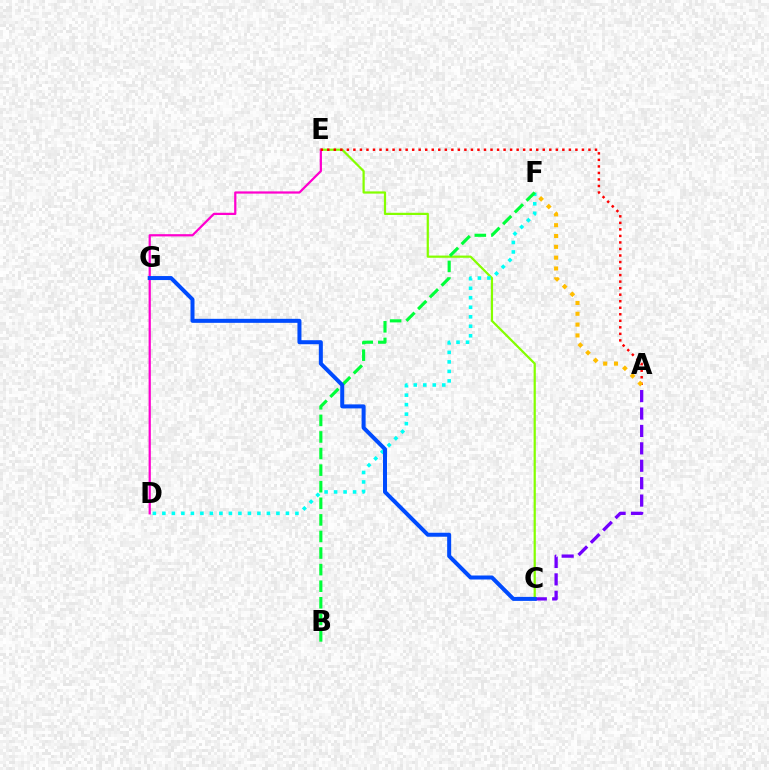{('C', 'E'): [{'color': '#84ff00', 'line_style': 'solid', 'thickness': 1.6}], ('D', 'F'): [{'color': '#00fff6', 'line_style': 'dotted', 'thickness': 2.58}], ('D', 'E'): [{'color': '#ff00cf', 'line_style': 'solid', 'thickness': 1.61}], ('A', 'E'): [{'color': '#ff0000', 'line_style': 'dotted', 'thickness': 1.77}], ('A', 'C'): [{'color': '#7200ff', 'line_style': 'dashed', 'thickness': 2.37}], ('A', 'F'): [{'color': '#ffbd00', 'line_style': 'dotted', 'thickness': 2.94}], ('B', 'F'): [{'color': '#00ff39', 'line_style': 'dashed', 'thickness': 2.25}], ('C', 'G'): [{'color': '#004bff', 'line_style': 'solid', 'thickness': 2.89}]}